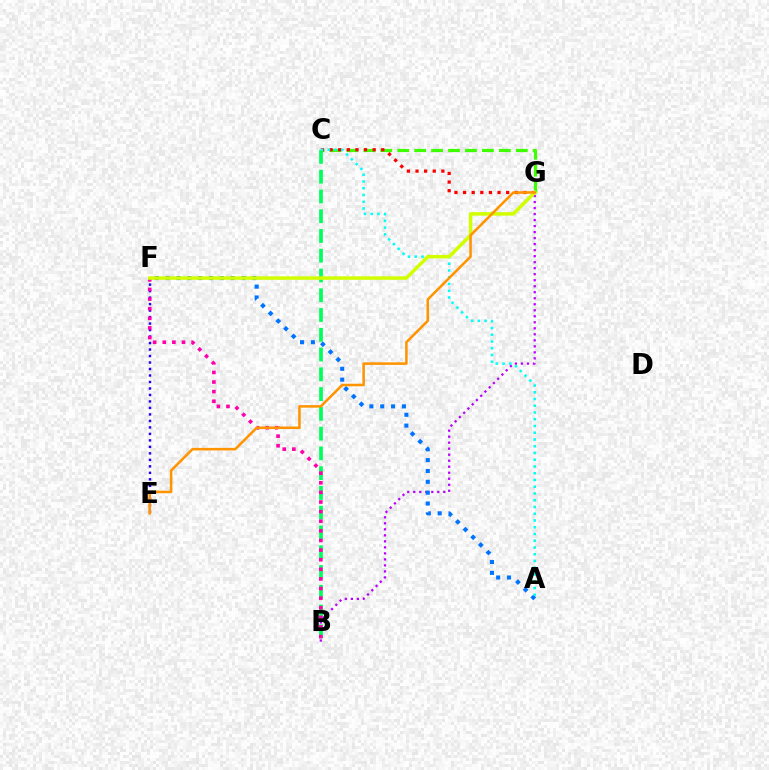{('C', 'G'): [{'color': '#3dff00', 'line_style': 'dashed', 'thickness': 2.3}, {'color': '#ff0000', 'line_style': 'dotted', 'thickness': 2.34}], ('B', 'G'): [{'color': '#b900ff', 'line_style': 'dotted', 'thickness': 1.63}], ('B', 'C'): [{'color': '#00ff5c', 'line_style': 'dashed', 'thickness': 2.69}], ('E', 'F'): [{'color': '#2500ff', 'line_style': 'dotted', 'thickness': 1.76}], ('B', 'F'): [{'color': '#ff00ac', 'line_style': 'dotted', 'thickness': 2.61}], ('A', 'F'): [{'color': '#0074ff', 'line_style': 'dotted', 'thickness': 2.95}], ('A', 'C'): [{'color': '#00fff6', 'line_style': 'dotted', 'thickness': 1.83}], ('F', 'G'): [{'color': '#d1ff00', 'line_style': 'solid', 'thickness': 2.52}], ('E', 'G'): [{'color': '#ff9400', 'line_style': 'solid', 'thickness': 1.83}]}